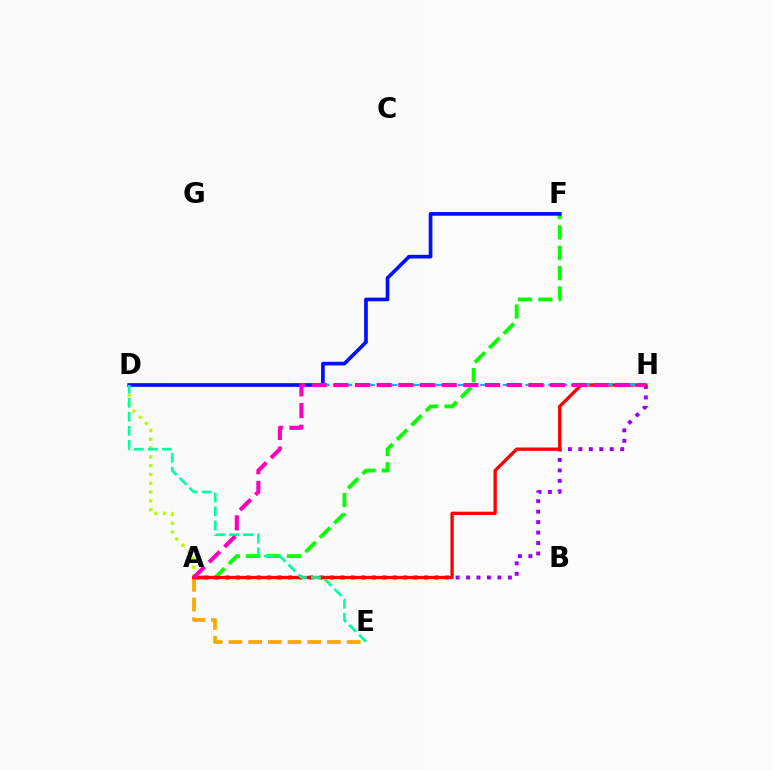{('A', 'H'): [{'color': '#9b00ff', 'line_style': 'dotted', 'thickness': 2.84}, {'color': '#ff0000', 'line_style': 'solid', 'thickness': 2.38}, {'color': '#ff00bd', 'line_style': 'dashed', 'thickness': 2.94}], ('A', 'F'): [{'color': '#08ff00', 'line_style': 'dashed', 'thickness': 2.77}], ('A', 'E'): [{'color': '#ffa500', 'line_style': 'dashed', 'thickness': 2.68}], ('A', 'D'): [{'color': '#b3ff00', 'line_style': 'dotted', 'thickness': 2.39}], ('D', 'H'): [{'color': '#00b5ff', 'line_style': 'dashed', 'thickness': 1.54}], ('D', 'F'): [{'color': '#0010ff', 'line_style': 'solid', 'thickness': 2.65}], ('D', 'E'): [{'color': '#00ff9d', 'line_style': 'dashed', 'thickness': 1.9}]}